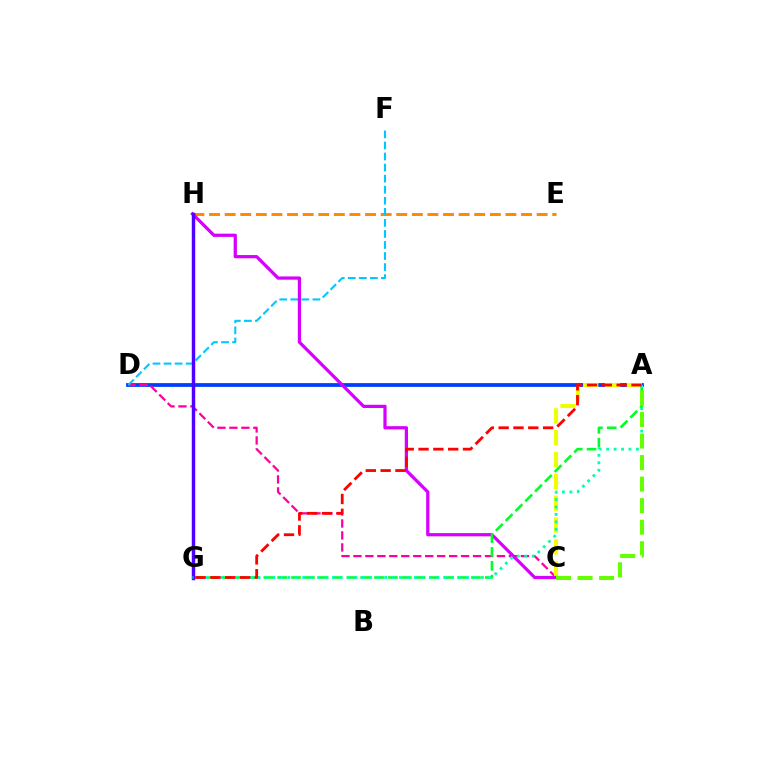{('A', 'D'): [{'color': '#003fff', 'line_style': 'solid', 'thickness': 2.72}], ('C', 'D'): [{'color': '#ff00a0', 'line_style': 'dashed', 'thickness': 1.63}], ('E', 'H'): [{'color': '#ff8800', 'line_style': 'dashed', 'thickness': 2.12}], ('A', 'C'): [{'color': '#eeff00', 'line_style': 'dashed', 'thickness': 2.97}, {'color': '#66ff00', 'line_style': 'dashed', 'thickness': 2.93}], ('D', 'F'): [{'color': '#00c7ff', 'line_style': 'dashed', 'thickness': 1.5}], ('C', 'H'): [{'color': '#d600ff', 'line_style': 'solid', 'thickness': 2.33}], ('A', 'G'): [{'color': '#00ff27', 'line_style': 'dashed', 'thickness': 1.88}, {'color': '#00ffaf', 'line_style': 'dotted', 'thickness': 2.02}, {'color': '#ff0000', 'line_style': 'dashed', 'thickness': 2.01}], ('G', 'H'): [{'color': '#4f00ff', 'line_style': 'solid', 'thickness': 2.48}]}